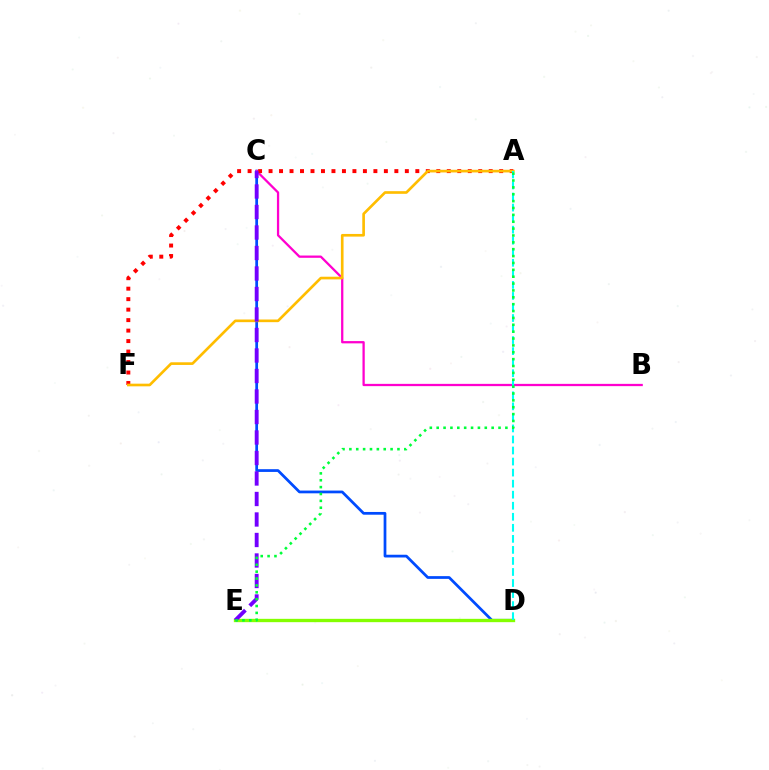{('C', 'D'): [{'color': '#004bff', 'line_style': 'solid', 'thickness': 1.98}], ('B', 'C'): [{'color': '#ff00cf', 'line_style': 'solid', 'thickness': 1.64}], ('A', 'F'): [{'color': '#ff0000', 'line_style': 'dotted', 'thickness': 2.85}, {'color': '#ffbd00', 'line_style': 'solid', 'thickness': 1.91}], ('D', 'E'): [{'color': '#84ff00', 'line_style': 'solid', 'thickness': 2.39}], ('C', 'E'): [{'color': '#7200ff', 'line_style': 'dashed', 'thickness': 2.78}], ('A', 'D'): [{'color': '#00fff6', 'line_style': 'dashed', 'thickness': 1.5}], ('A', 'E'): [{'color': '#00ff39', 'line_style': 'dotted', 'thickness': 1.87}]}